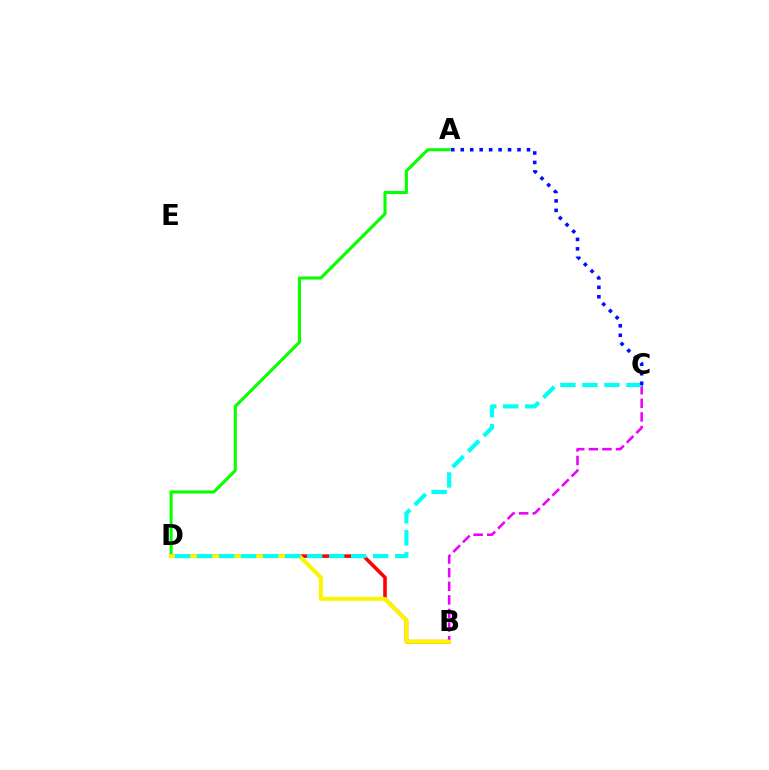{('A', 'D'): [{'color': '#08ff00', 'line_style': 'solid', 'thickness': 2.22}], ('B', 'D'): [{'color': '#ff0000', 'line_style': 'solid', 'thickness': 2.57}, {'color': '#fcf500', 'line_style': 'solid', 'thickness': 2.89}], ('B', 'C'): [{'color': '#ee00ff', 'line_style': 'dashed', 'thickness': 1.85}], ('C', 'D'): [{'color': '#00fff6', 'line_style': 'dashed', 'thickness': 2.99}], ('A', 'C'): [{'color': '#0010ff', 'line_style': 'dotted', 'thickness': 2.57}]}